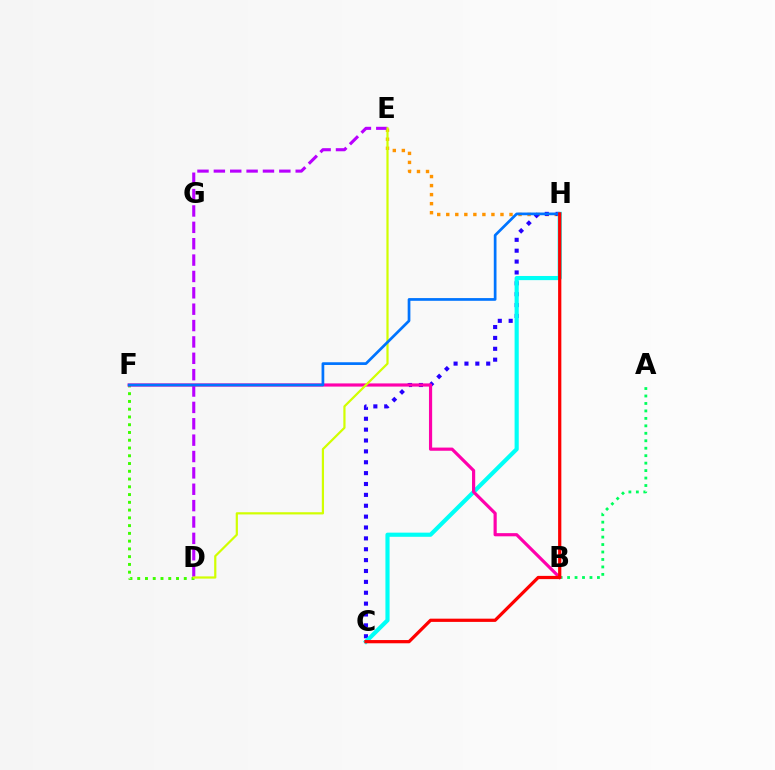{('E', 'H'): [{'color': '#ff9400', 'line_style': 'dotted', 'thickness': 2.45}], ('C', 'H'): [{'color': '#2500ff', 'line_style': 'dotted', 'thickness': 2.95}, {'color': '#00fff6', 'line_style': 'solid', 'thickness': 2.99}, {'color': '#ff0000', 'line_style': 'solid', 'thickness': 2.33}], ('D', 'E'): [{'color': '#b900ff', 'line_style': 'dashed', 'thickness': 2.22}, {'color': '#d1ff00', 'line_style': 'solid', 'thickness': 1.59}], ('D', 'F'): [{'color': '#3dff00', 'line_style': 'dotted', 'thickness': 2.11}], ('A', 'B'): [{'color': '#00ff5c', 'line_style': 'dotted', 'thickness': 2.03}], ('B', 'F'): [{'color': '#ff00ac', 'line_style': 'solid', 'thickness': 2.28}], ('F', 'H'): [{'color': '#0074ff', 'line_style': 'solid', 'thickness': 1.96}]}